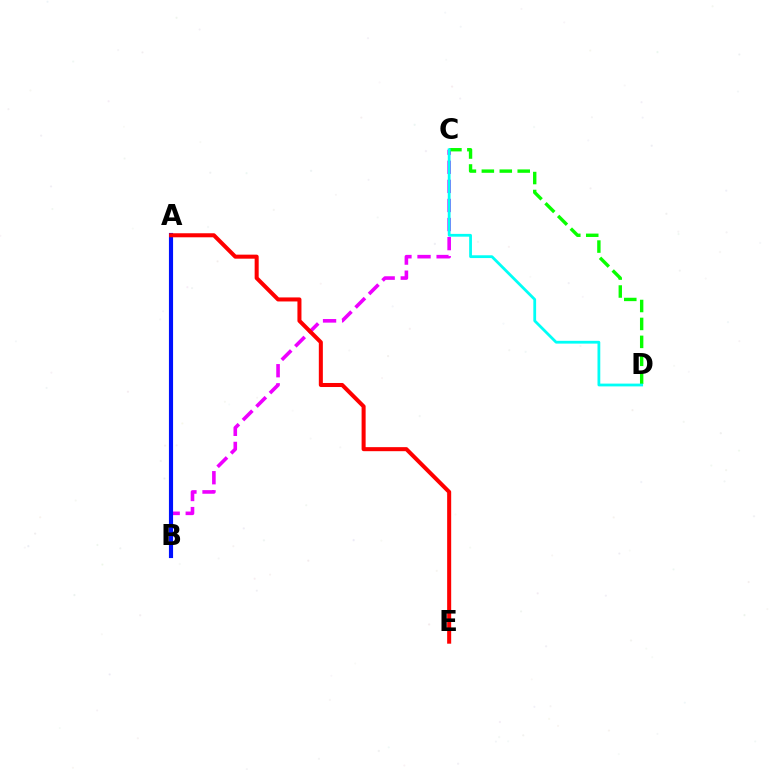{('B', 'C'): [{'color': '#ee00ff', 'line_style': 'dashed', 'thickness': 2.59}], ('C', 'D'): [{'color': '#08ff00', 'line_style': 'dashed', 'thickness': 2.44}, {'color': '#00fff6', 'line_style': 'solid', 'thickness': 2.01}], ('A', 'B'): [{'color': '#fcf500', 'line_style': 'dashed', 'thickness': 2.81}, {'color': '#0010ff', 'line_style': 'solid', 'thickness': 2.98}], ('A', 'E'): [{'color': '#ff0000', 'line_style': 'solid', 'thickness': 2.91}]}